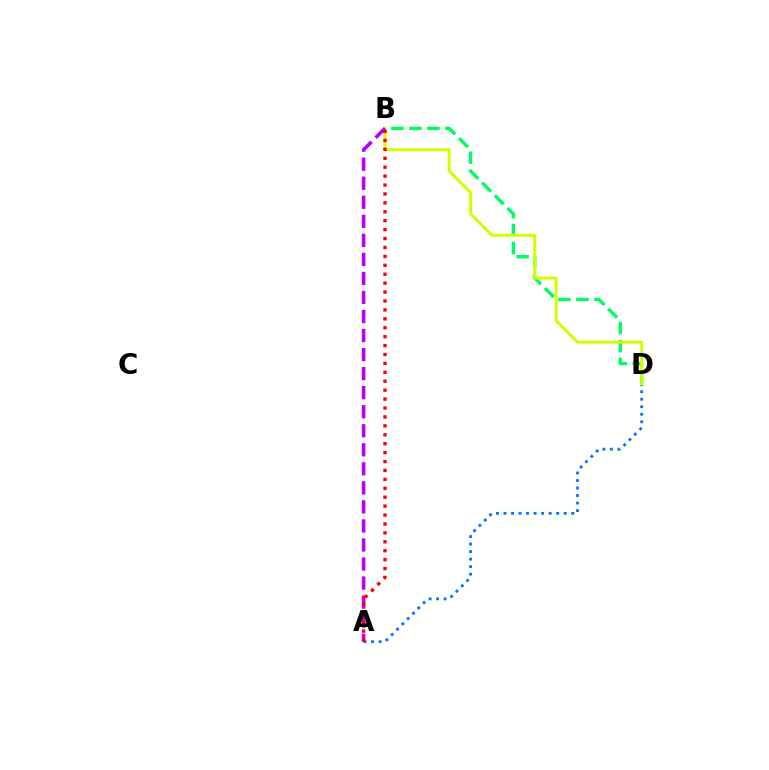{('B', 'D'): [{'color': '#00ff5c', 'line_style': 'dashed', 'thickness': 2.45}, {'color': '#d1ff00', 'line_style': 'solid', 'thickness': 2.13}], ('A', 'D'): [{'color': '#0074ff', 'line_style': 'dotted', 'thickness': 2.04}], ('A', 'B'): [{'color': '#b900ff', 'line_style': 'dashed', 'thickness': 2.59}, {'color': '#ff0000', 'line_style': 'dotted', 'thickness': 2.42}]}